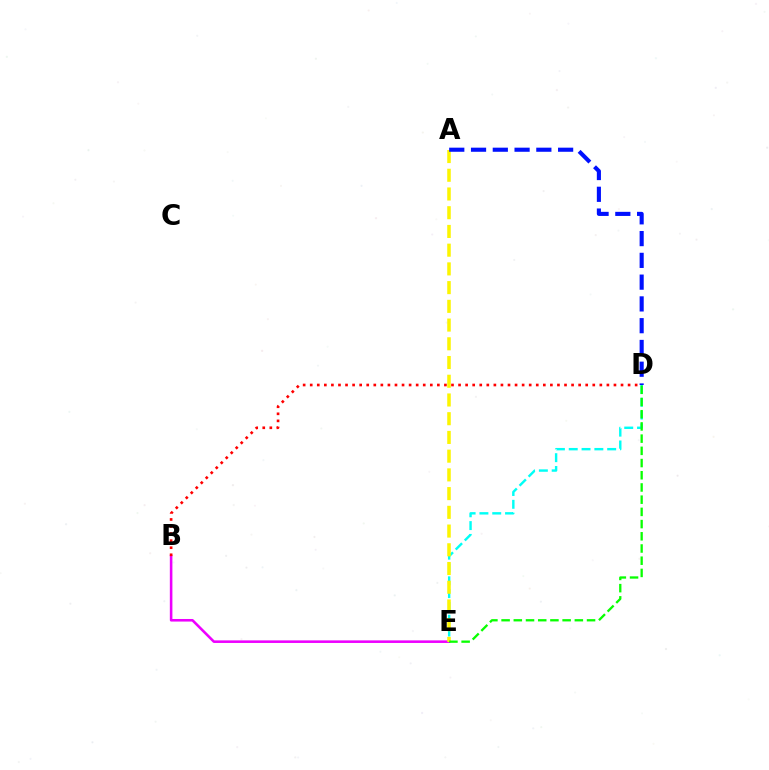{('B', 'E'): [{'color': '#ee00ff', 'line_style': 'solid', 'thickness': 1.86}], ('D', 'E'): [{'color': '#00fff6', 'line_style': 'dashed', 'thickness': 1.74}, {'color': '#08ff00', 'line_style': 'dashed', 'thickness': 1.66}], ('A', 'E'): [{'color': '#fcf500', 'line_style': 'dashed', 'thickness': 2.54}], ('B', 'D'): [{'color': '#ff0000', 'line_style': 'dotted', 'thickness': 1.92}], ('A', 'D'): [{'color': '#0010ff', 'line_style': 'dashed', 'thickness': 2.96}]}